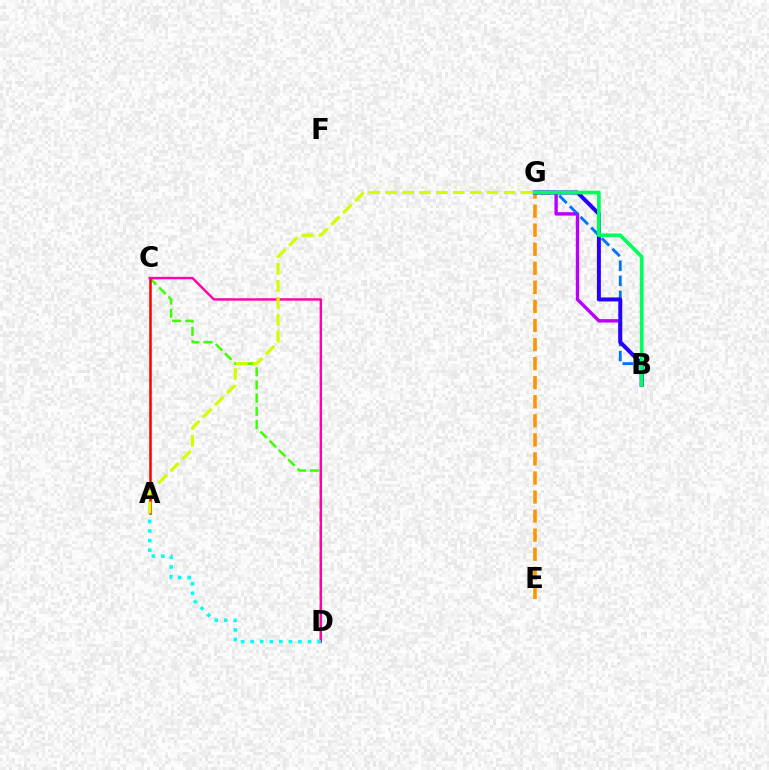{('B', 'G'): [{'color': '#b900ff', 'line_style': 'solid', 'thickness': 2.43}, {'color': '#0074ff', 'line_style': 'dashed', 'thickness': 2.04}, {'color': '#2500ff', 'line_style': 'solid', 'thickness': 2.85}, {'color': '#00ff5c', 'line_style': 'solid', 'thickness': 2.66}], ('C', 'D'): [{'color': '#3dff00', 'line_style': 'dashed', 'thickness': 1.79}, {'color': '#ff00ac', 'line_style': 'solid', 'thickness': 1.74}], ('A', 'C'): [{'color': '#ff0000', 'line_style': 'solid', 'thickness': 1.82}], ('E', 'G'): [{'color': '#ff9400', 'line_style': 'dashed', 'thickness': 2.59}], ('A', 'D'): [{'color': '#00fff6', 'line_style': 'dotted', 'thickness': 2.59}], ('A', 'G'): [{'color': '#d1ff00', 'line_style': 'dashed', 'thickness': 2.3}]}